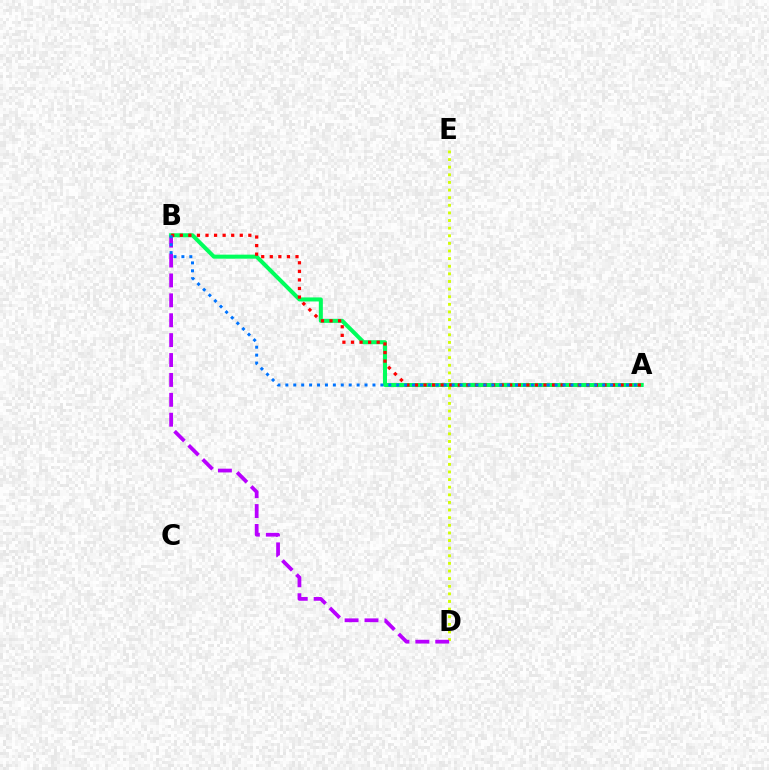{('D', 'E'): [{'color': '#d1ff00', 'line_style': 'dotted', 'thickness': 2.07}], ('B', 'D'): [{'color': '#b900ff', 'line_style': 'dashed', 'thickness': 2.7}], ('A', 'B'): [{'color': '#00ff5c', 'line_style': 'solid', 'thickness': 2.9}, {'color': '#ff0000', 'line_style': 'dotted', 'thickness': 2.33}, {'color': '#0074ff', 'line_style': 'dotted', 'thickness': 2.15}]}